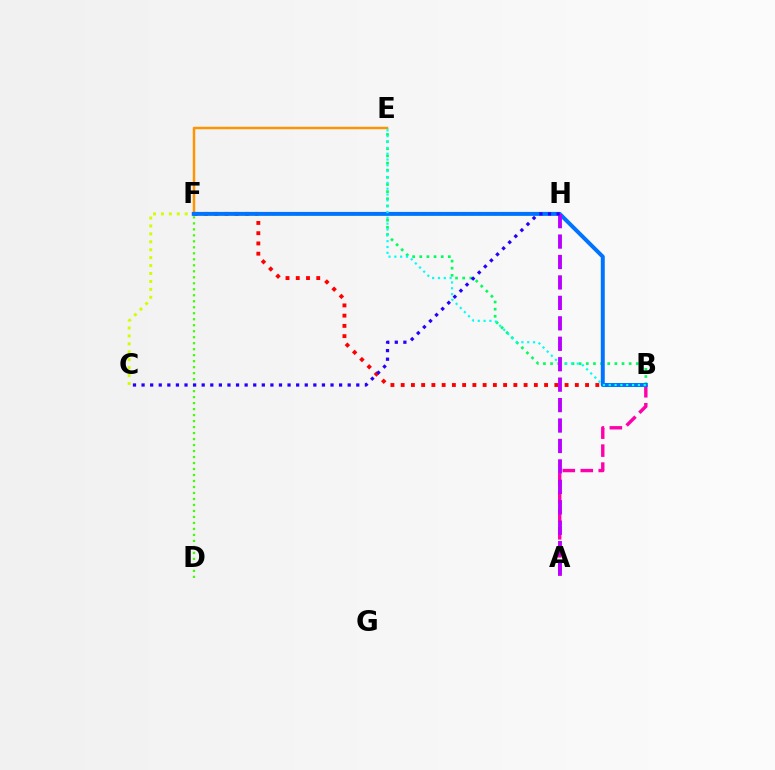{('C', 'H'): [{'color': '#d1ff00', 'line_style': 'dotted', 'thickness': 2.15}, {'color': '#2500ff', 'line_style': 'dotted', 'thickness': 2.33}], ('B', 'F'): [{'color': '#ff0000', 'line_style': 'dotted', 'thickness': 2.78}, {'color': '#0074ff', 'line_style': 'solid', 'thickness': 2.86}], ('A', 'B'): [{'color': '#ff00ac', 'line_style': 'dashed', 'thickness': 2.44}], ('E', 'F'): [{'color': '#ff9400', 'line_style': 'solid', 'thickness': 1.77}], ('B', 'E'): [{'color': '#00ff5c', 'line_style': 'dotted', 'thickness': 1.94}, {'color': '#00fff6', 'line_style': 'dotted', 'thickness': 1.58}], ('D', 'F'): [{'color': '#3dff00', 'line_style': 'dotted', 'thickness': 1.63}], ('A', 'H'): [{'color': '#b900ff', 'line_style': 'dashed', 'thickness': 2.78}]}